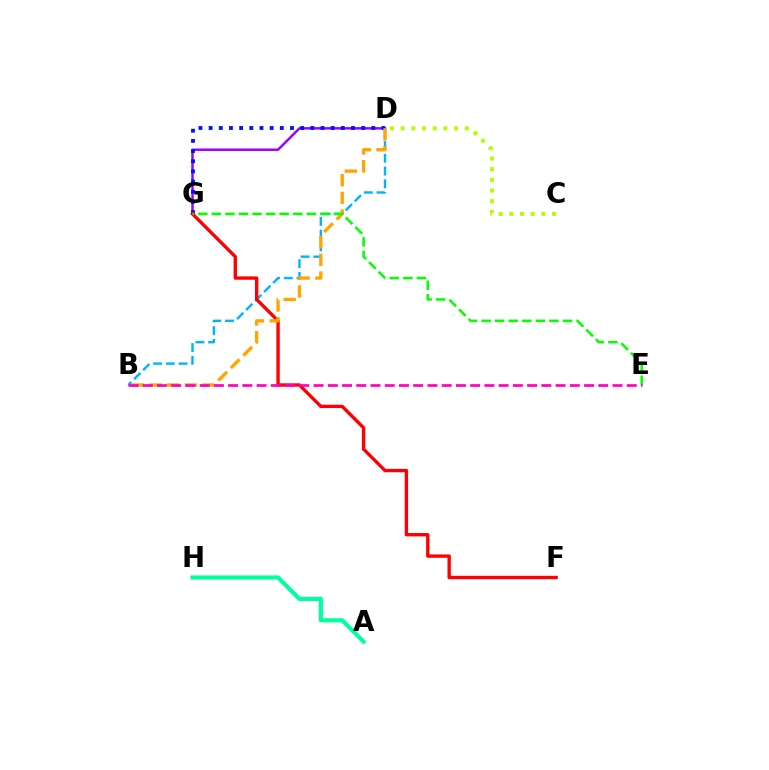{('D', 'G'): [{'color': '#9b00ff', 'line_style': 'solid', 'thickness': 1.78}, {'color': '#0010ff', 'line_style': 'dotted', 'thickness': 2.76}], ('C', 'D'): [{'color': '#b3ff00', 'line_style': 'dotted', 'thickness': 2.9}], ('B', 'D'): [{'color': '#00b5ff', 'line_style': 'dashed', 'thickness': 1.73}, {'color': '#ffa500', 'line_style': 'dashed', 'thickness': 2.4}], ('F', 'G'): [{'color': '#ff0000', 'line_style': 'solid', 'thickness': 2.42}], ('A', 'H'): [{'color': '#00ff9d', 'line_style': 'solid', 'thickness': 3.0}], ('E', 'G'): [{'color': '#08ff00', 'line_style': 'dashed', 'thickness': 1.84}], ('B', 'E'): [{'color': '#ff00bd', 'line_style': 'dashed', 'thickness': 1.93}]}